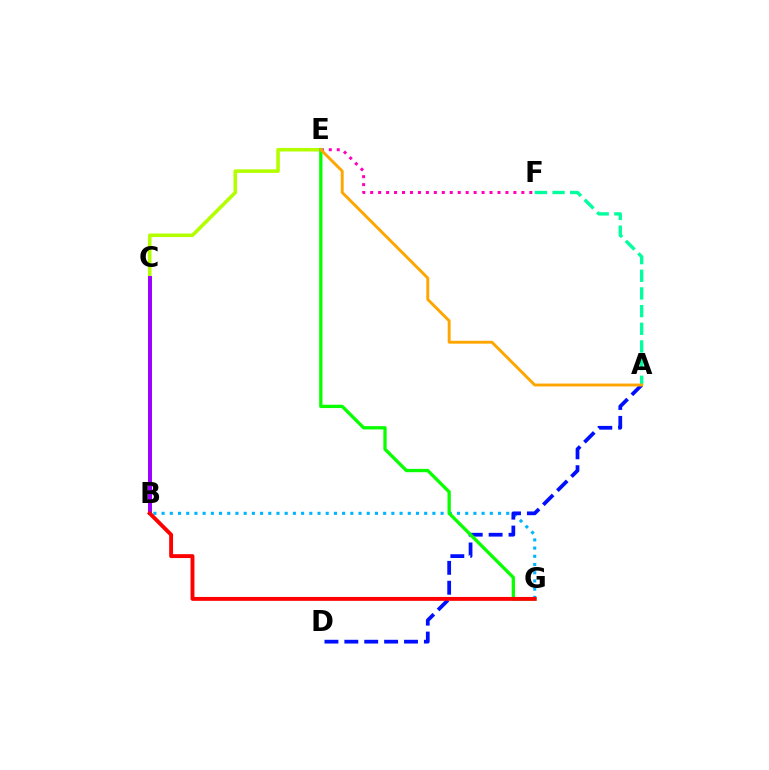{('B', 'G'): [{'color': '#00b5ff', 'line_style': 'dotted', 'thickness': 2.23}, {'color': '#ff0000', 'line_style': 'solid', 'thickness': 2.8}], ('A', 'D'): [{'color': '#0010ff', 'line_style': 'dashed', 'thickness': 2.7}], ('A', 'F'): [{'color': '#00ff9d', 'line_style': 'dashed', 'thickness': 2.4}], ('E', 'F'): [{'color': '#ff00bd', 'line_style': 'dotted', 'thickness': 2.16}], ('C', 'E'): [{'color': '#b3ff00', 'line_style': 'solid', 'thickness': 2.57}], ('B', 'C'): [{'color': '#9b00ff', 'line_style': 'solid', 'thickness': 2.83}], ('E', 'G'): [{'color': '#08ff00', 'line_style': 'solid', 'thickness': 2.38}], ('A', 'E'): [{'color': '#ffa500', 'line_style': 'solid', 'thickness': 2.09}]}